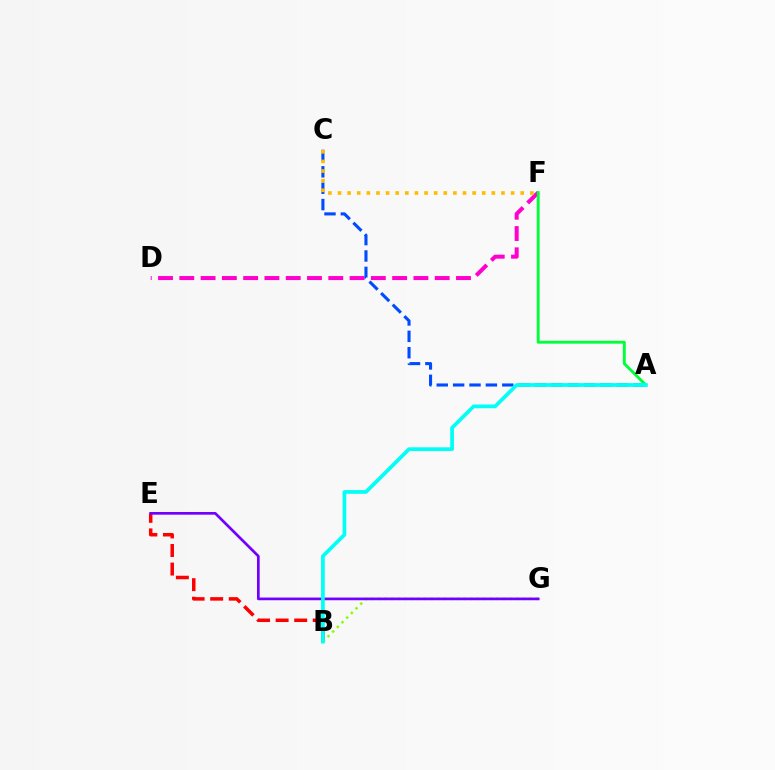{('D', 'F'): [{'color': '#ff00cf', 'line_style': 'dashed', 'thickness': 2.89}], ('B', 'E'): [{'color': '#ff0000', 'line_style': 'dashed', 'thickness': 2.52}], ('A', 'C'): [{'color': '#004bff', 'line_style': 'dashed', 'thickness': 2.23}], ('C', 'F'): [{'color': '#ffbd00', 'line_style': 'dotted', 'thickness': 2.61}], ('A', 'F'): [{'color': '#00ff39', 'line_style': 'solid', 'thickness': 2.08}], ('B', 'G'): [{'color': '#84ff00', 'line_style': 'dotted', 'thickness': 1.79}], ('E', 'G'): [{'color': '#7200ff', 'line_style': 'solid', 'thickness': 1.94}], ('A', 'B'): [{'color': '#00fff6', 'line_style': 'solid', 'thickness': 2.68}]}